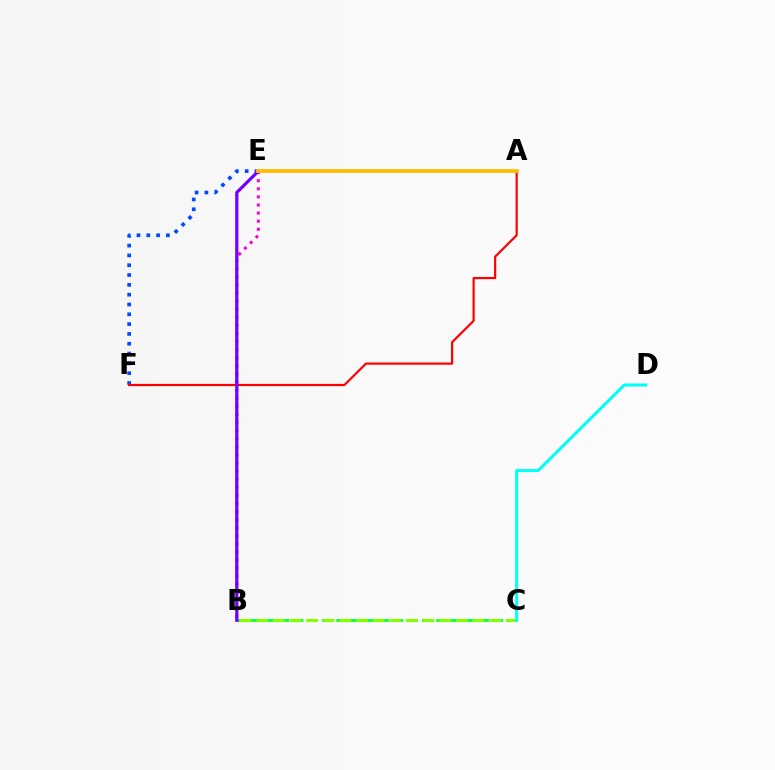{('E', 'F'): [{'color': '#004bff', 'line_style': 'dotted', 'thickness': 2.67}], ('B', 'C'): [{'color': '#00ff39', 'line_style': 'dashed', 'thickness': 1.94}, {'color': '#84ff00', 'line_style': 'dashed', 'thickness': 2.26}], ('B', 'E'): [{'color': '#ff00cf', 'line_style': 'dotted', 'thickness': 2.2}, {'color': '#7200ff', 'line_style': 'solid', 'thickness': 2.32}], ('A', 'F'): [{'color': '#ff0000', 'line_style': 'solid', 'thickness': 1.58}], ('A', 'E'): [{'color': '#ffbd00', 'line_style': 'solid', 'thickness': 2.71}], ('C', 'D'): [{'color': '#00fff6', 'line_style': 'solid', 'thickness': 2.18}]}